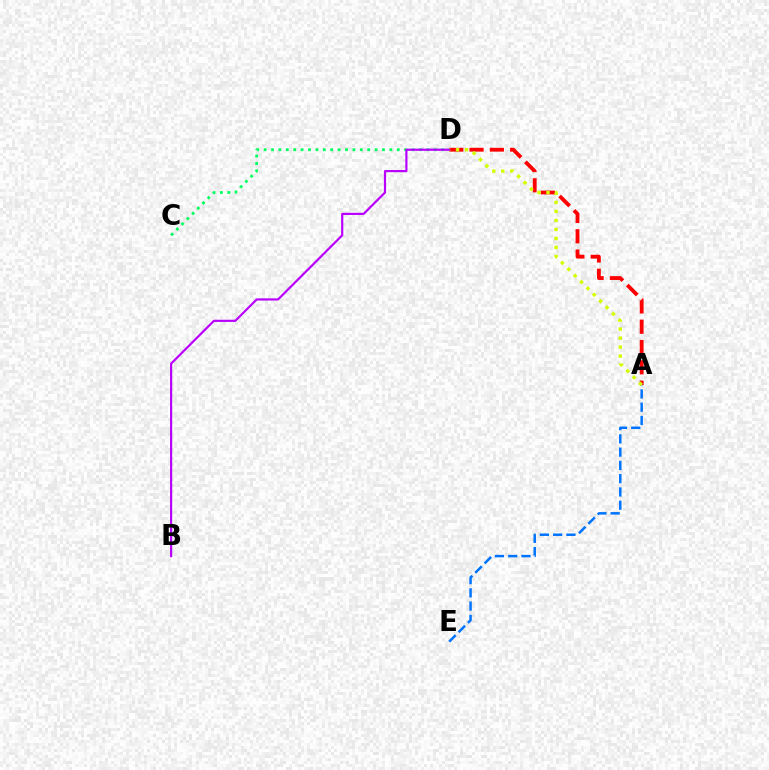{('C', 'D'): [{'color': '#00ff5c', 'line_style': 'dotted', 'thickness': 2.01}], ('A', 'D'): [{'color': '#ff0000', 'line_style': 'dashed', 'thickness': 2.76}, {'color': '#d1ff00', 'line_style': 'dotted', 'thickness': 2.45}], ('B', 'D'): [{'color': '#b900ff', 'line_style': 'solid', 'thickness': 1.57}], ('A', 'E'): [{'color': '#0074ff', 'line_style': 'dashed', 'thickness': 1.8}]}